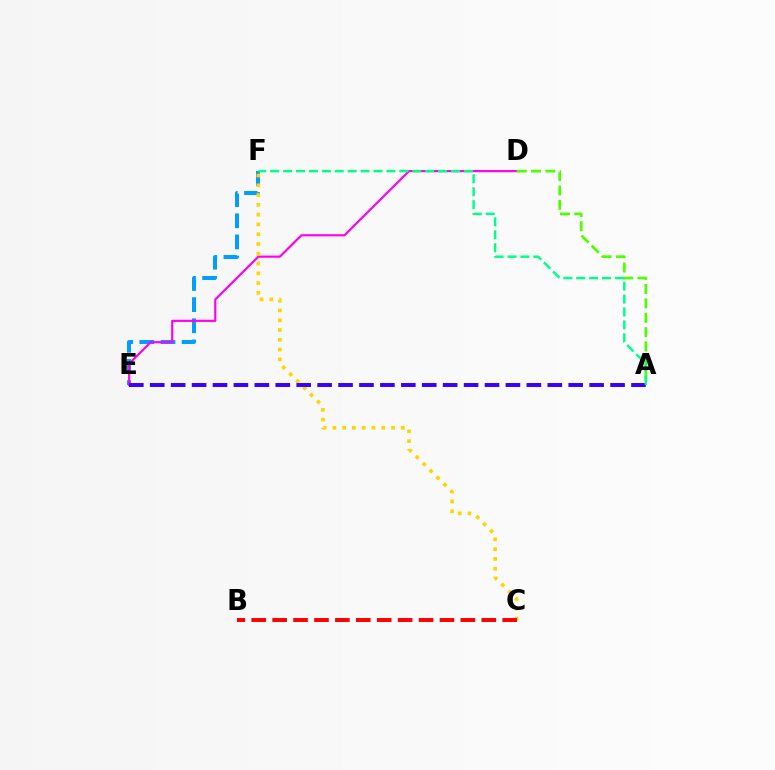{('E', 'F'): [{'color': '#009eff', 'line_style': 'dashed', 'thickness': 2.87}], ('D', 'E'): [{'color': '#ff00ed', 'line_style': 'solid', 'thickness': 1.55}], ('C', 'F'): [{'color': '#ffd500', 'line_style': 'dotted', 'thickness': 2.66}], ('B', 'C'): [{'color': '#ff0000', 'line_style': 'dashed', 'thickness': 2.84}], ('A', 'D'): [{'color': '#4fff00', 'line_style': 'dashed', 'thickness': 1.95}], ('A', 'E'): [{'color': '#3700ff', 'line_style': 'dashed', 'thickness': 2.84}], ('A', 'F'): [{'color': '#00ff86', 'line_style': 'dashed', 'thickness': 1.75}]}